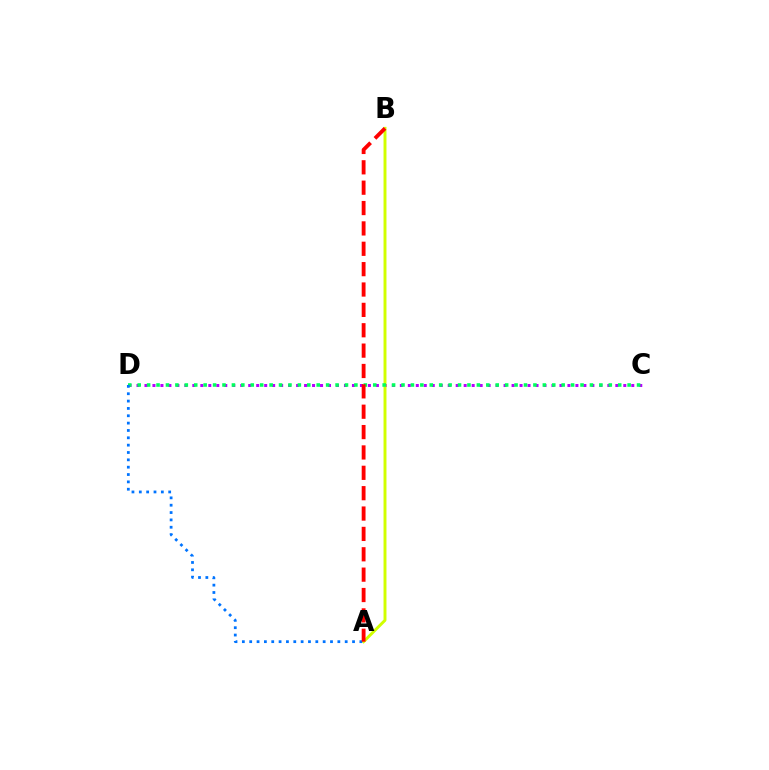{('C', 'D'): [{'color': '#b900ff', 'line_style': 'dotted', 'thickness': 2.17}, {'color': '#00ff5c', 'line_style': 'dotted', 'thickness': 2.56}], ('A', 'B'): [{'color': '#d1ff00', 'line_style': 'solid', 'thickness': 2.11}, {'color': '#ff0000', 'line_style': 'dashed', 'thickness': 2.77}], ('A', 'D'): [{'color': '#0074ff', 'line_style': 'dotted', 'thickness': 2.0}]}